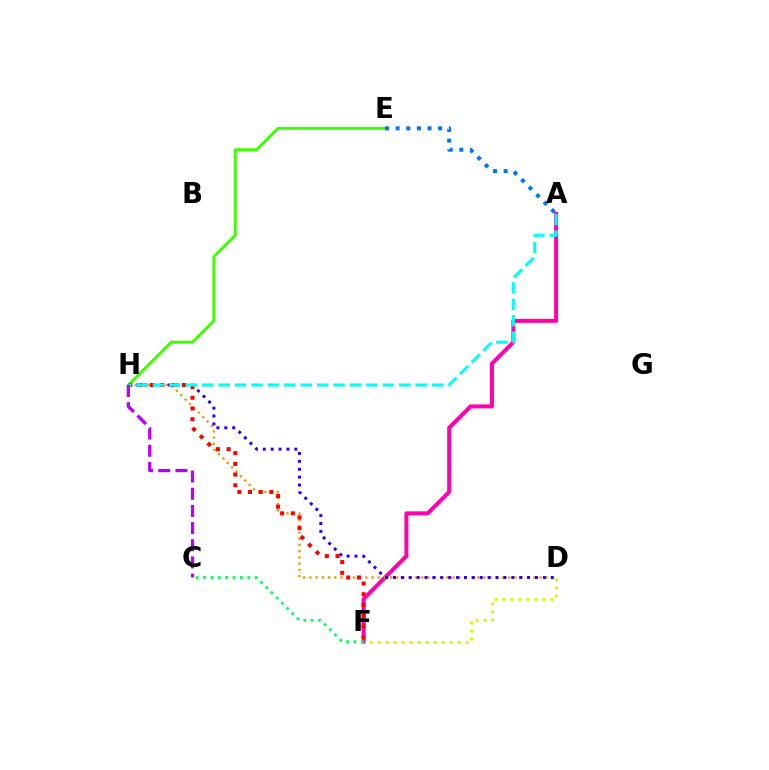{('A', 'F'): [{'color': '#ff00ac', 'line_style': 'solid', 'thickness': 2.87}], ('E', 'H'): [{'color': '#3dff00', 'line_style': 'solid', 'thickness': 2.13}], ('D', 'H'): [{'color': '#ff9400', 'line_style': 'dotted', 'thickness': 1.69}, {'color': '#2500ff', 'line_style': 'dotted', 'thickness': 2.14}], ('D', 'F'): [{'color': '#d1ff00', 'line_style': 'dotted', 'thickness': 2.17}], ('F', 'H'): [{'color': '#ff0000', 'line_style': 'dotted', 'thickness': 2.91}], ('A', 'E'): [{'color': '#0074ff', 'line_style': 'dotted', 'thickness': 2.89}], ('A', 'H'): [{'color': '#00fff6', 'line_style': 'dashed', 'thickness': 2.23}], ('C', 'H'): [{'color': '#b900ff', 'line_style': 'dashed', 'thickness': 2.33}], ('C', 'F'): [{'color': '#00ff5c', 'line_style': 'dotted', 'thickness': 2.0}]}